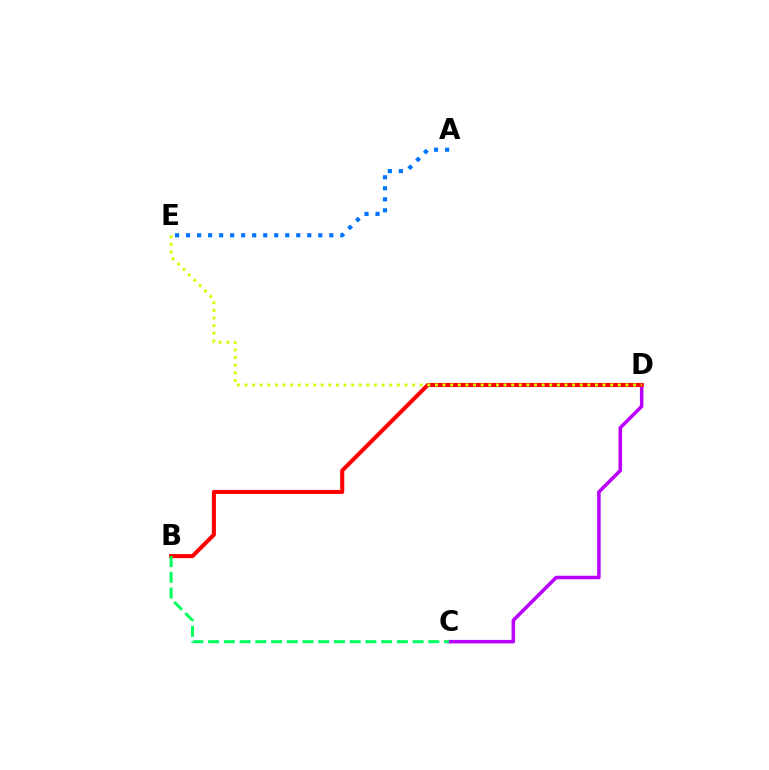{('C', 'D'): [{'color': '#b900ff', 'line_style': 'solid', 'thickness': 2.54}], ('B', 'D'): [{'color': '#ff0000', 'line_style': 'solid', 'thickness': 2.91}], ('B', 'C'): [{'color': '#00ff5c', 'line_style': 'dashed', 'thickness': 2.14}], ('A', 'E'): [{'color': '#0074ff', 'line_style': 'dotted', 'thickness': 2.99}], ('D', 'E'): [{'color': '#d1ff00', 'line_style': 'dotted', 'thickness': 2.07}]}